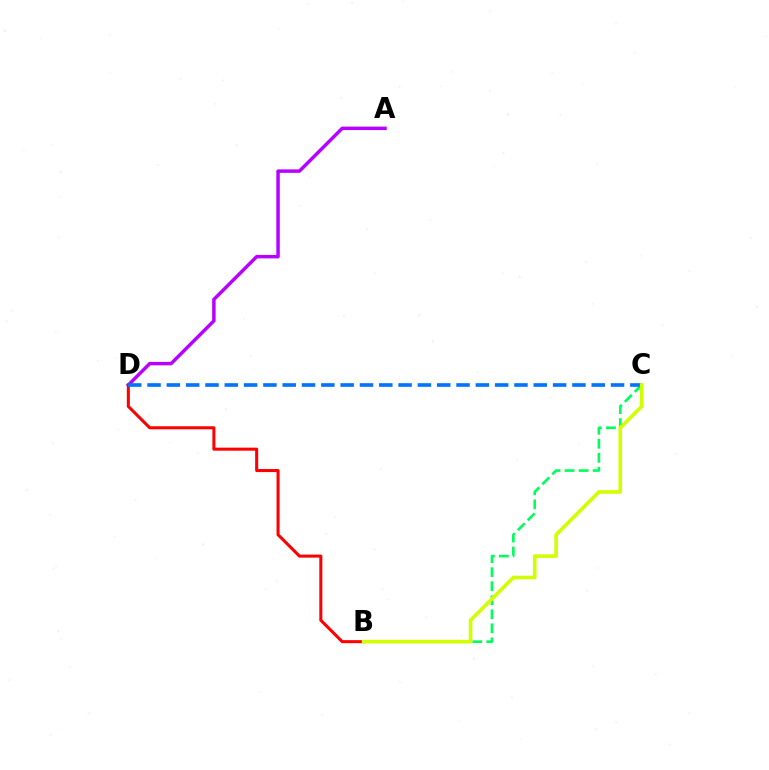{('B', 'C'): [{'color': '#00ff5c', 'line_style': 'dashed', 'thickness': 1.9}, {'color': '#d1ff00', 'line_style': 'solid', 'thickness': 2.61}], ('A', 'D'): [{'color': '#b900ff', 'line_style': 'solid', 'thickness': 2.49}], ('B', 'D'): [{'color': '#ff0000', 'line_style': 'solid', 'thickness': 2.19}], ('C', 'D'): [{'color': '#0074ff', 'line_style': 'dashed', 'thickness': 2.62}]}